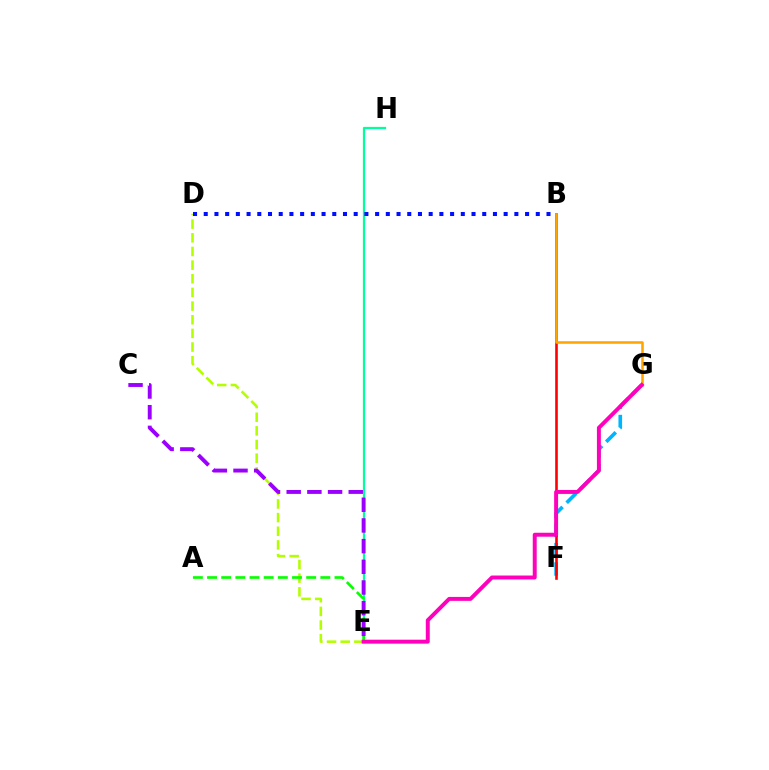{('D', 'E'): [{'color': '#b3ff00', 'line_style': 'dashed', 'thickness': 1.86}], ('E', 'H'): [{'color': '#00ff9d', 'line_style': 'solid', 'thickness': 1.62}], ('A', 'E'): [{'color': '#08ff00', 'line_style': 'dashed', 'thickness': 1.92}], ('F', 'G'): [{'color': '#00b5ff', 'line_style': 'dashed', 'thickness': 2.63}], ('B', 'F'): [{'color': '#ff0000', 'line_style': 'solid', 'thickness': 1.87}], ('B', 'G'): [{'color': '#ffa500', 'line_style': 'solid', 'thickness': 1.83}], ('C', 'E'): [{'color': '#9b00ff', 'line_style': 'dashed', 'thickness': 2.81}], ('B', 'D'): [{'color': '#0010ff', 'line_style': 'dotted', 'thickness': 2.91}], ('E', 'G'): [{'color': '#ff00bd', 'line_style': 'solid', 'thickness': 2.84}]}